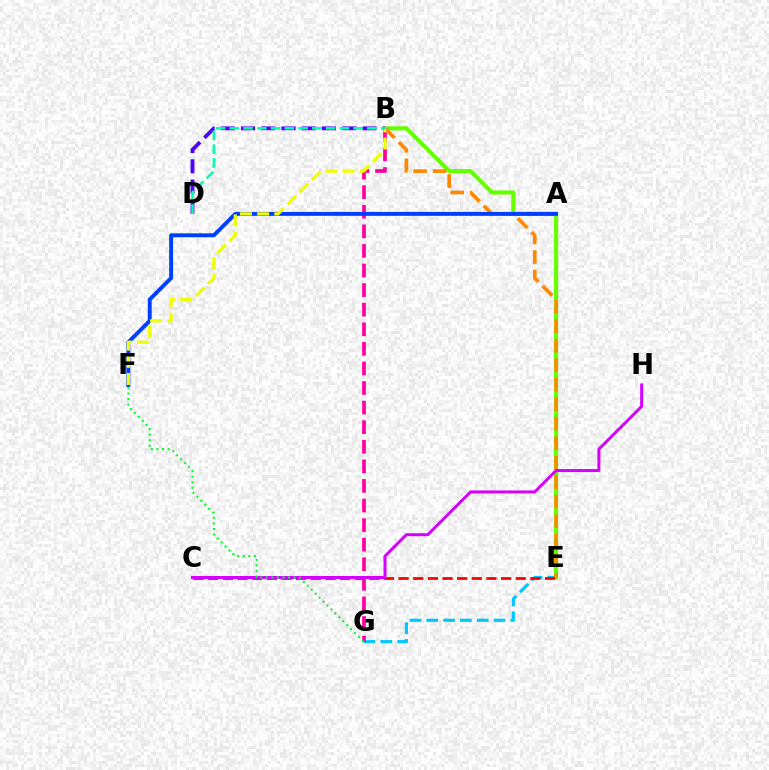{('A', 'G'): [{'color': '#00c7ff', 'line_style': 'dashed', 'thickness': 2.29}], ('B', 'E'): [{'color': '#66ff00', 'line_style': 'solid', 'thickness': 2.98}, {'color': '#ff8800', 'line_style': 'dashed', 'thickness': 2.65}], ('B', 'G'): [{'color': '#ff00a0', 'line_style': 'dashed', 'thickness': 2.66}], ('B', 'D'): [{'color': '#4f00ff', 'line_style': 'dashed', 'thickness': 2.75}, {'color': '#00ffaf', 'line_style': 'dashed', 'thickness': 1.87}], ('C', 'E'): [{'color': '#ff0000', 'line_style': 'dashed', 'thickness': 1.99}], ('C', 'H'): [{'color': '#d600ff', 'line_style': 'solid', 'thickness': 2.16}], ('A', 'F'): [{'color': '#003fff', 'line_style': 'solid', 'thickness': 2.82}], ('B', 'F'): [{'color': '#eeff00', 'line_style': 'dashed', 'thickness': 2.33}], ('F', 'G'): [{'color': '#00ff27', 'line_style': 'dotted', 'thickness': 1.51}]}